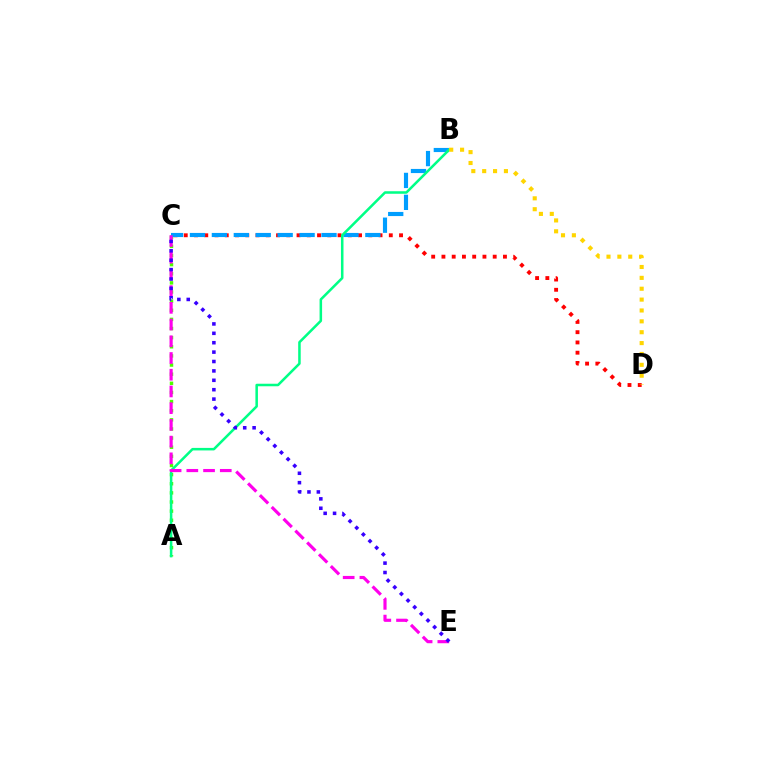{('A', 'C'): [{'color': '#4fff00', 'line_style': 'dotted', 'thickness': 2.48}], ('C', 'D'): [{'color': '#ff0000', 'line_style': 'dotted', 'thickness': 2.79}], ('B', 'C'): [{'color': '#009eff', 'line_style': 'dashed', 'thickness': 2.98}], ('A', 'B'): [{'color': '#00ff86', 'line_style': 'solid', 'thickness': 1.82}], ('C', 'E'): [{'color': '#ff00ed', 'line_style': 'dashed', 'thickness': 2.27}, {'color': '#3700ff', 'line_style': 'dotted', 'thickness': 2.55}], ('B', 'D'): [{'color': '#ffd500', 'line_style': 'dotted', 'thickness': 2.95}]}